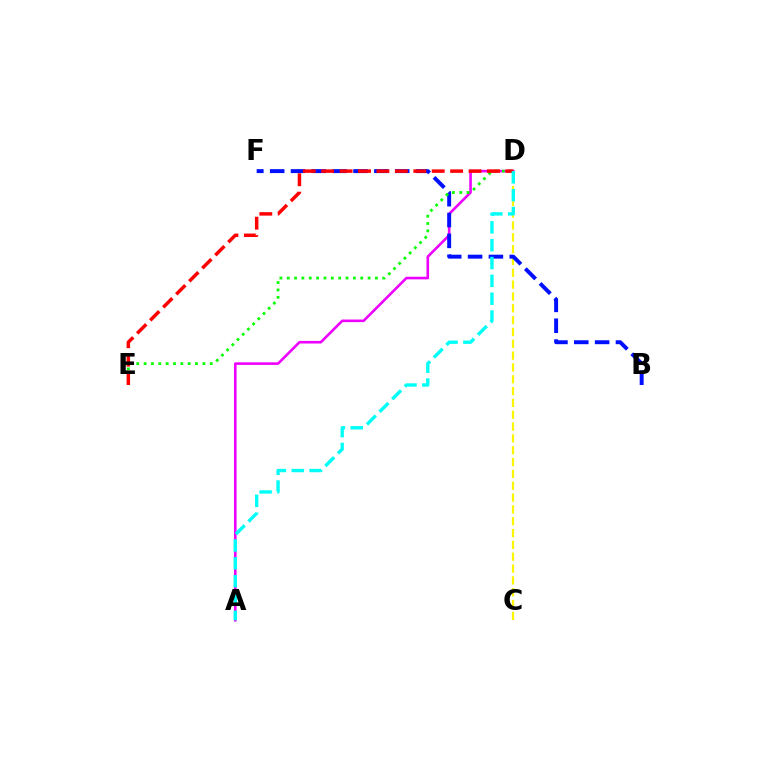{('A', 'D'): [{'color': '#ee00ff', 'line_style': 'solid', 'thickness': 1.88}, {'color': '#00fff6', 'line_style': 'dashed', 'thickness': 2.42}], ('C', 'D'): [{'color': '#fcf500', 'line_style': 'dashed', 'thickness': 1.61}], ('B', 'F'): [{'color': '#0010ff', 'line_style': 'dashed', 'thickness': 2.83}], ('D', 'E'): [{'color': '#08ff00', 'line_style': 'dotted', 'thickness': 2.0}, {'color': '#ff0000', 'line_style': 'dashed', 'thickness': 2.5}]}